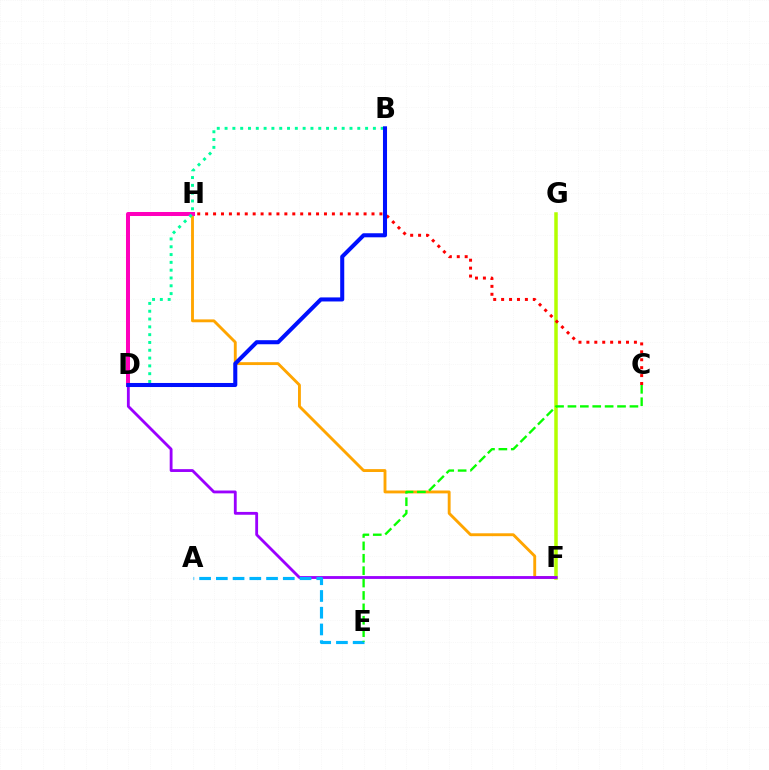{('F', 'H'): [{'color': '#ffa500', 'line_style': 'solid', 'thickness': 2.07}], ('D', 'H'): [{'color': '#ff00bd', 'line_style': 'solid', 'thickness': 2.88}], ('F', 'G'): [{'color': '#b3ff00', 'line_style': 'solid', 'thickness': 2.52}], ('D', 'F'): [{'color': '#9b00ff', 'line_style': 'solid', 'thickness': 2.04}], ('B', 'D'): [{'color': '#00ff9d', 'line_style': 'dotted', 'thickness': 2.12}, {'color': '#0010ff', 'line_style': 'solid', 'thickness': 2.92}], ('A', 'E'): [{'color': '#00b5ff', 'line_style': 'dashed', 'thickness': 2.27}], ('C', 'H'): [{'color': '#ff0000', 'line_style': 'dotted', 'thickness': 2.15}], ('C', 'E'): [{'color': '#08ff00', 'line_style': 'dashed', 'thickness': 1.68}]}